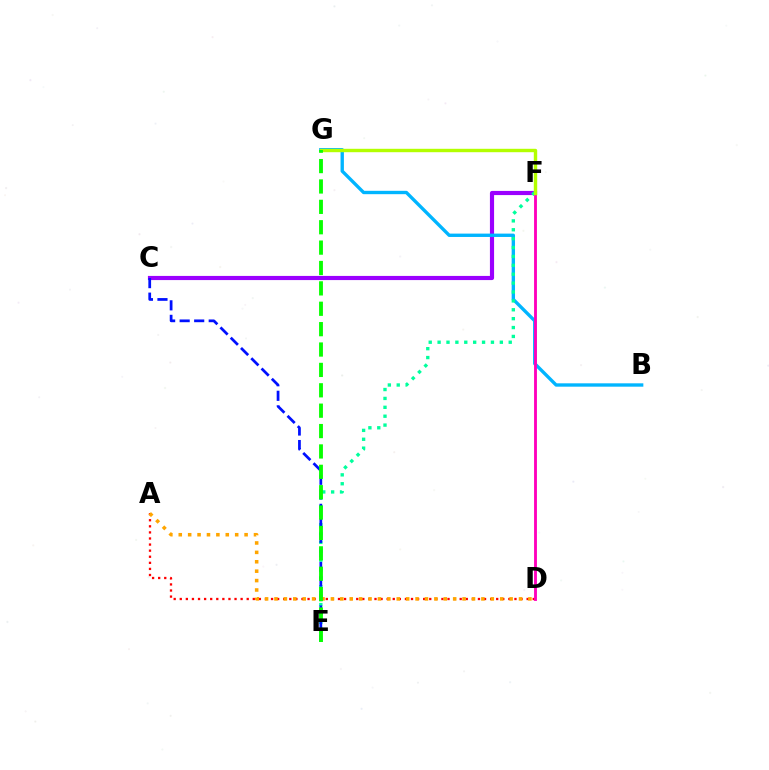{('A', 'D'): [{'color': '#ff0000', 'line_style': 'dotted', 'thickness': 1.65}, {'color': '#ffa500', 'line_style': 'dotted', 'thickness': 2.56}], ('C', 'F'): [{'color': '#9b00ff', 'line_style': 'solid', 'thickness': 2.99}], ('B', 'G'): [{'color': '#00b5ff', 'line_style': 'solid', 'thickness': 2.42}], ('E', 'F'): [{'color': '#00ff9d', 'line_style': 'dotted', 'thickness': 2.42}], ('D', 'F'): [{'color': '#ff00bd', 'line_style': 'solid', 'thickness': 2.06}], ('F', 'G'): [{'color': '#b3ff00', 'line_style': 'solid', 'thickness': 2.45}], ('C', 'E'): [{'color': '#0010ff', 'line_style': 'dashed', 'thickness': 1.97}], ('E', 'G'): [{'color': '#08ff00', 'line_style': 'dashed', 'thickness': 2.77}]}